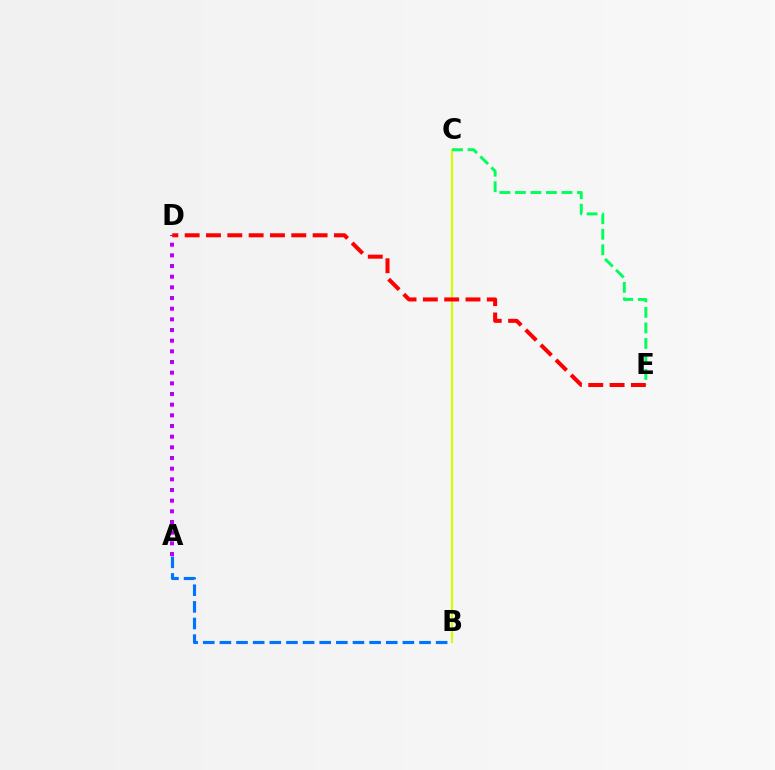{('B', 'C'): [{'color': '#d1ff00', 'line_style': 'solid', 'thickness': 1.51}], ('A', 'D'): [{'color': '#b900ff', 'line_style': 'dotted', 'thickness': 2.9}], ('C', 'E'): [{'color': '#00ff5c', 'line_style': 'dashed', 'thickness': 2.11}], ('A', 'B'): [{'color': '#0074ff', 'line_style': 'dashed', 'thickness': 2.26}], ('D', 'E'): [{'color': '#ff0000', 'line_style': 'dashed', 'thickness': 2.9}]}